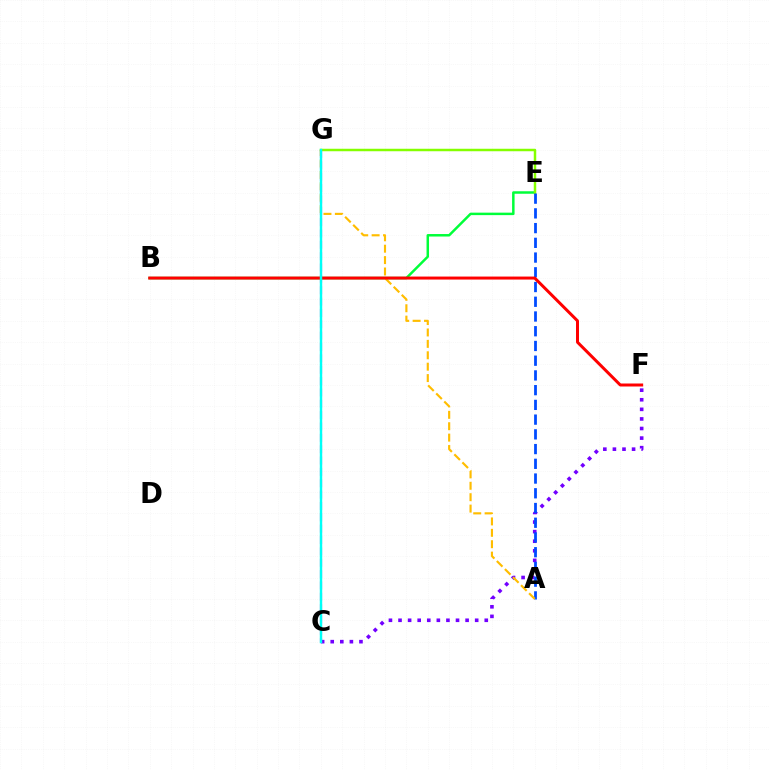{('B', 'E'): [{'color': '#00ff39', 'line_style': 'solid', 'thickness': 1.79}], ('C', 'F'): [{'color': '#7200ff', 'line_style': 'dotted', 'thickness': 2.6}], ('E', 'G'): [{'color': '#84ff00', 'line_style': 'solid', 'thickness': 1.79}], ('C', 'G'): [{'color': '#ff00cf', 'line_style': 'dashed', 'thickness': 1.54}, {'color': '#00fff6', 'line_style': 'solid', 'thickness': 1.76}], ('A', 'E'): [{'color': '#004bff', 'line_style': 'dashed', 'thickness': 2.0}], ('A', 'G'): [{'color': '#ffbd00', 'line_style': 'dashed', 'thickness': 1.55}], ('B', 'F'): [{'color': '#ff0000', 'line_style': 'solid', 'thickness': 2.15}]}